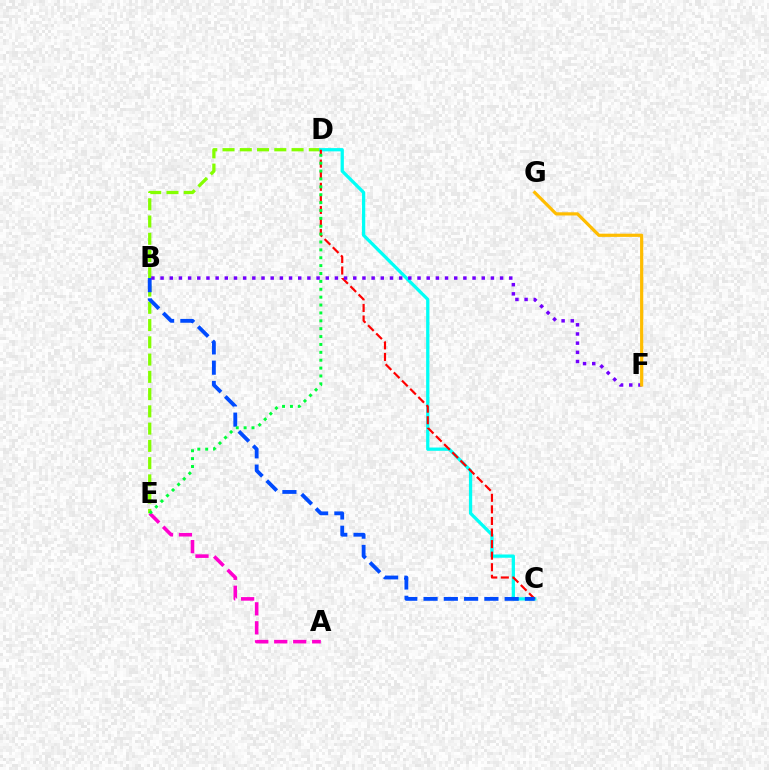{('D', 'E'): [{'color': '#84ff00', 'line_style': 'dashed', 'thickness': 2.34}, {'color': '#00ff39', 'line_style': 'dotted', 'thickness': 2.14}], ('C', 'D'): [{'color': '#00fff6', 'line_style': 'solid', 'thickness': 2.36}, {'color': '#ff0000', 'line_style': 'dashed', 'thickness': 1.57}], ('B', 'C'): [{'color': '#004bff', 'line_style': 'dashed', 'thickness': 2.75}], ('A', 'E'): [{'color': '#ff00cf', 'line_style': 'dashed', 'thickness': 2.58}], ('B', 'F'): [{'color': '#7200ff', 'line_style': 'dotted', 'thickness': 2.49}], ('F', 'G'): [{'color': '#ffbd00', 'line_style': 'solid', 'thickness': 2.3}]}